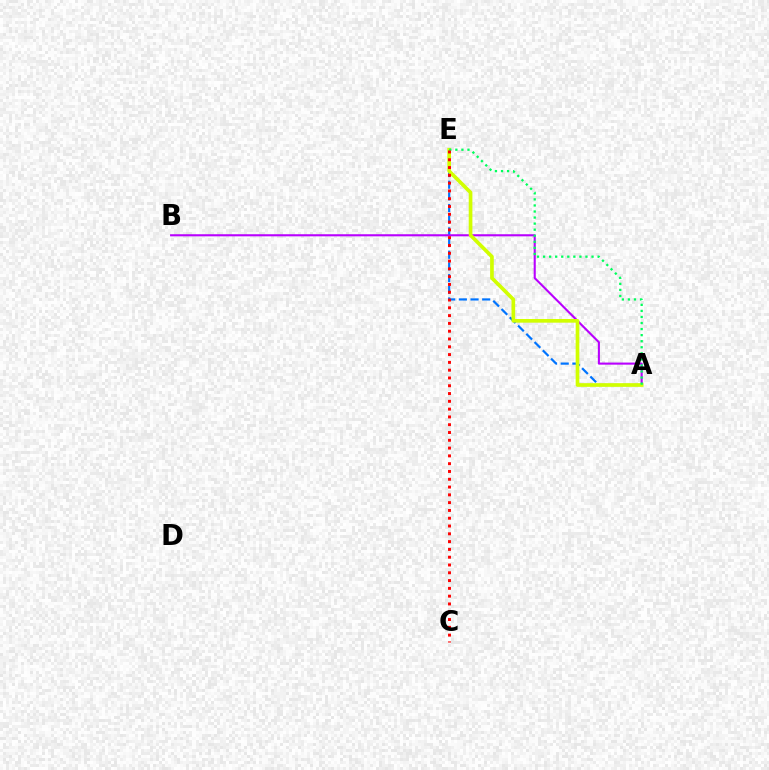{('A', 'E'): [{'color': '#0074ff', 'line_style': 'dashed', 'thickness': 1.59}, {'color': '#d1ff00', 'line_style': 'solid', 'thickness': 2.64}, {'color': '#00ff5c', 'line_style': 'dotted', 'thickness': 1.65}], ('A', 'B'): [{'color': '#b900ff', 'line_style': 'solid', 'thickness': 1.51}], ('C', 'E'): [{'color': '#ff0000', 'line_style': 'dotted', 'thickness': 2.12}]}